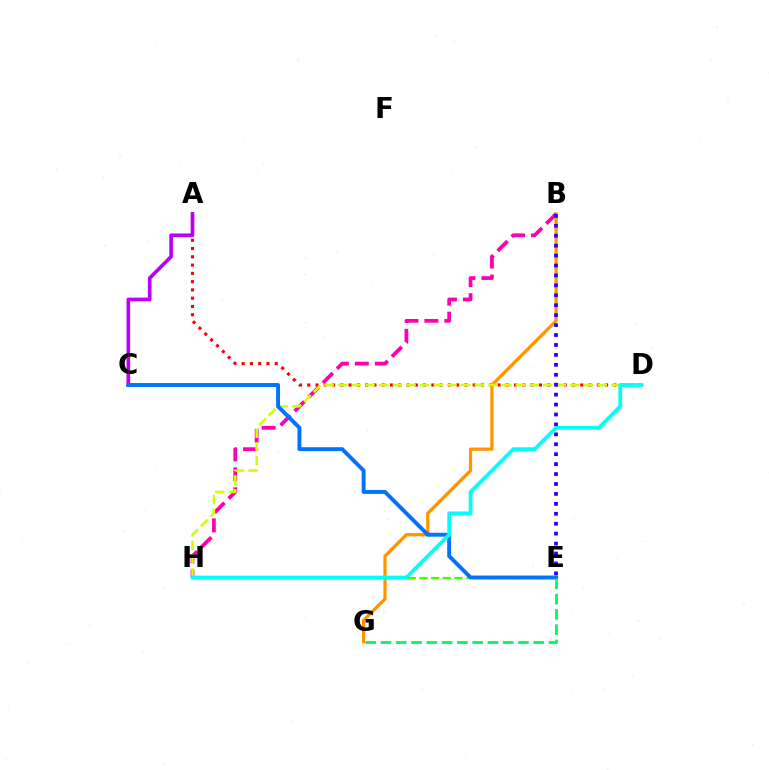{('E', 'H'): [{'color': '#3dff00', 'line_style': 'dashed', 'thickness': 1.59}], ('A', 'D'): [{'color': '#ff0000', 'line_style': 'dotted', 'thickness': 2.25}], ('B', 'G'): [{'color': '#ff9400', 'line_style': 'solid', 'thickness': 2.33}], ('A', 'C'): [{'color': '#b900ff', 'line_style': 'solid', 'thickness': 2.63}], ('B', 'H'): [{'color': '#ff00ac', 'line_style': 'dashed', 'thickness': 2.71}], ('D', 'H'): [{'color': '#d1ff00', 'line_style': 'dashed', 'thickness': 1.86}, {'color': '#00fff6', 'line_style': 'solid', 'thickness': 2.71}], ('C', 'E'): [{'color': '#0074ff', 'line_style': 'solid', 'thickness': 2.82}], ('B', 'E'): [{'color': '#2500ff', 'line_style': 'dotted', 'thickness': 2.7}], ('E', 'G'): [{'color': '#00ff5c', 'line_style': 'dashed', 'thickness': 2.08}]}